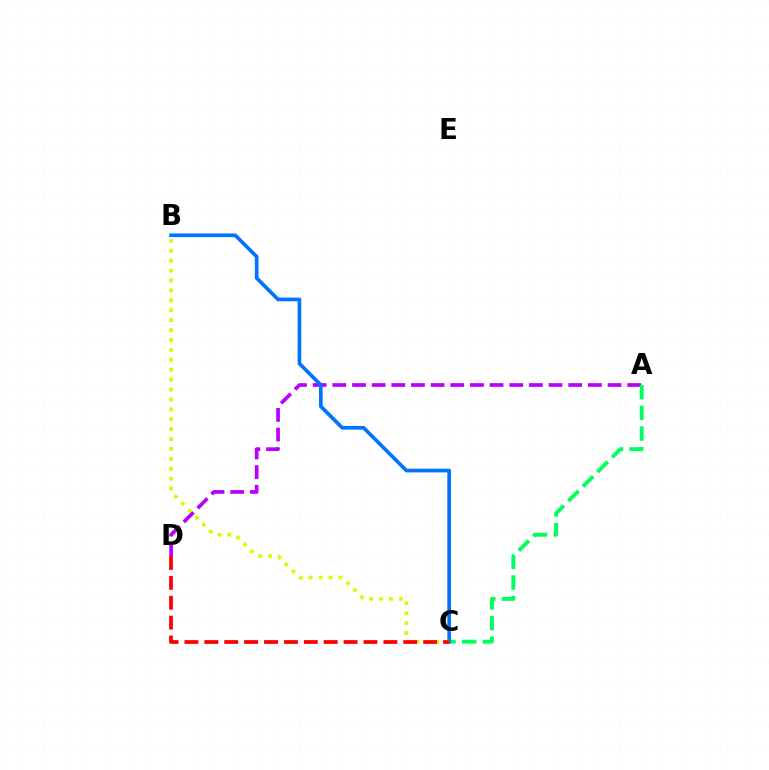{('A', 'D'): [{'color': '#b900ff', 'line_style': 'dashed', 'thickness': 2.67}], ('A', 'C'): [{'color': '#00ff5c', 'line_style': 'dashed', 'thickness': 2.81}], ('B', 'C'): [{'color': '#0074ff', 'line_style': 'solid', 'thickness': 2.65}, {'color': '#d1ff00', 'line_style': 'dotted', 'thickness': 2.69}], ('C', 'D'): [{'color': '#ff0000', 'line_style': 'dashed', 'thickness': 2.7}]}